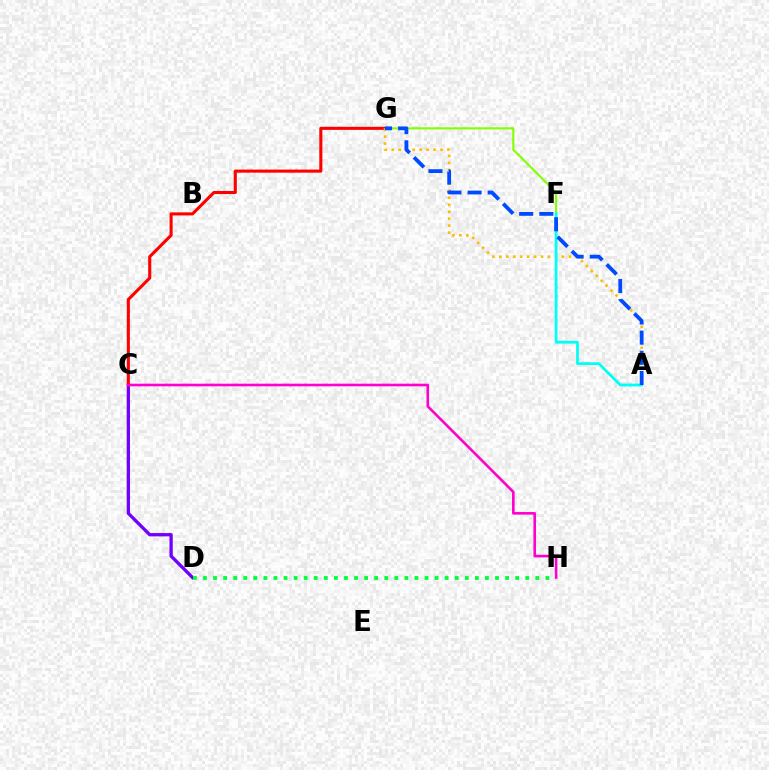{('F', 'G'): [{'color': '#84ff00', 'line_style': 'solid', 'thickness': 1.53}], ('C', 'D'): [{'color': '#7200ff', 'line_style': 'solid', 'thickness': 2.38}], ('C', 'G'): [{'color': '#ff0000', 'line_style': 'solid', 'thickness': 2.22}], ('D', 'H'): [{'color': '#00ff39', 'line_style': 'dotted', 'thickness': 2.74}], ('C', 'H'): [{'color': '#ff00cf', 'line_style': 'solid', 'thickness': 1.88}], ('A', 'G'): [{'color': '#ffbd00', 'line_style': 'dotted', 'thickness': 1.89}, {'color': '#004bff', 'line_style': 'dashed', 'thickness': 2.74}], ('A', 'F'): [{'color': '#00fff6', 'line_style': 'solid', 'thickness': 1.99}]}